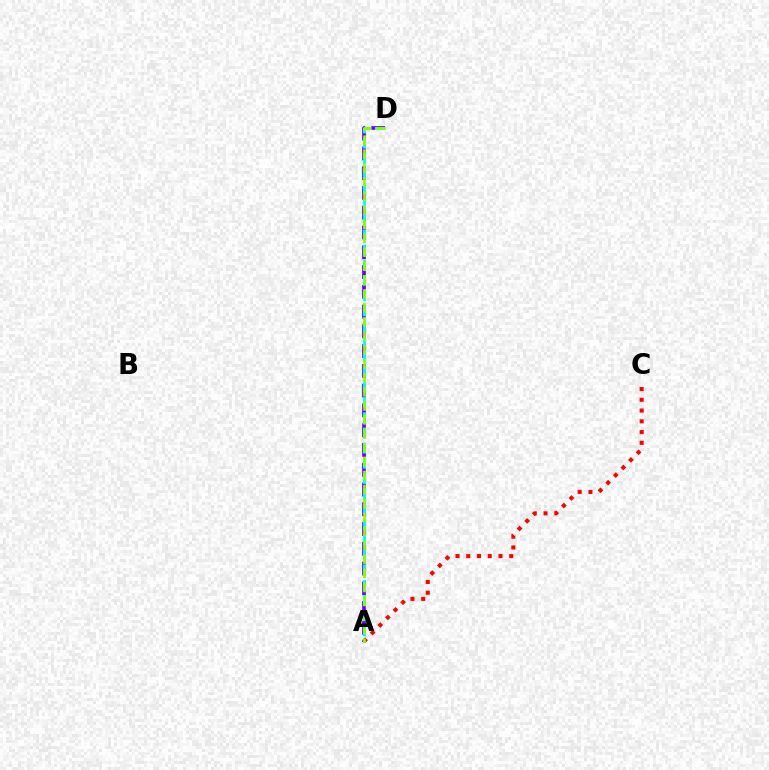{('A', 'C'): [{'color': '#ff0000', 'line_style': 'dotted', 'thickness': 2.92}], ('A', 'D'): [{'color': '#7200ff', 'line_style': 'dashed', 'thickness': 2.69}, {'color': '#00fff6', 'line_style': 'dashed', 'thickness': 2.07}, {'color': '#84ff00', 'line_style': 'dashed', 'thickness': 1.9}]}